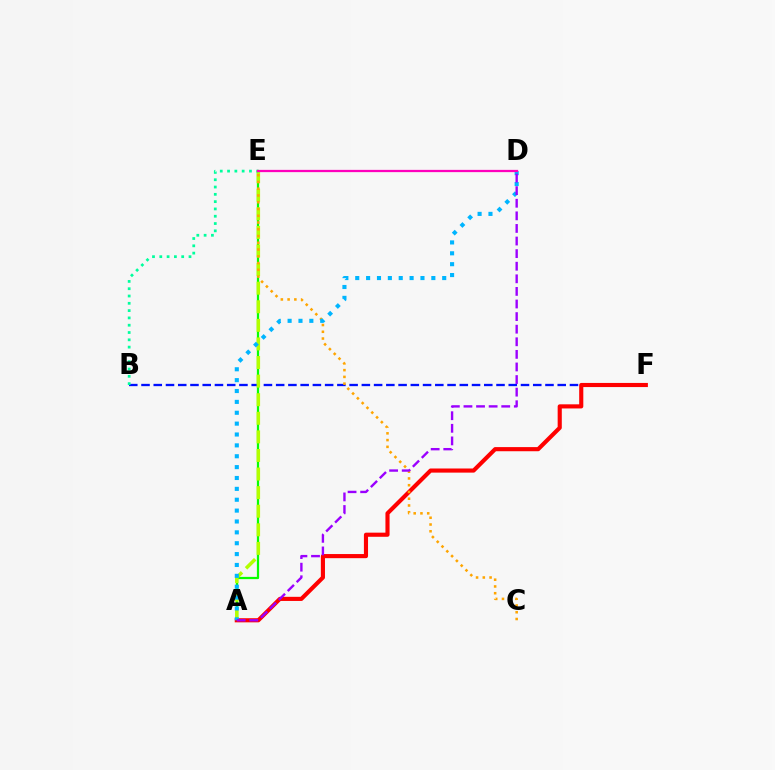{('A', 'E'): [{'color': '#08ff00', 'line_style': 'solid', 'thickness': 1.62}, {'color': '#b3ff00', 'line_style': 'dashed', 'thickness': 2.53}], ('B', 'F'): [{'color': '#0010ff', 'line_style': 'dashed', 'thickness': 1.66}], ('A', 'F'): [{'color': '#ff0000', 'line_style': 'solid', 'thickness': 2.97}], ('B', 'E'): [{'color': '#00ff9d', 'line_style': 'dotted', 'thickness': 1.98}], ('C', 'E'): [{'color': '#ffa500', 'line_style': 'dotted', 'thickness': 1.84}], ('A', 'D'): [{'color': '#00b5ff', 'line_style': 'dotted', 'thickness': 2.95}, {'color': '#9b00ff', 'line_style': 'dashed', 'thickness': 1.71}], ('D', 'E'): [{'color': '#ff00bd', 'line_style': 'solid', 'thickness': 1.63}]}